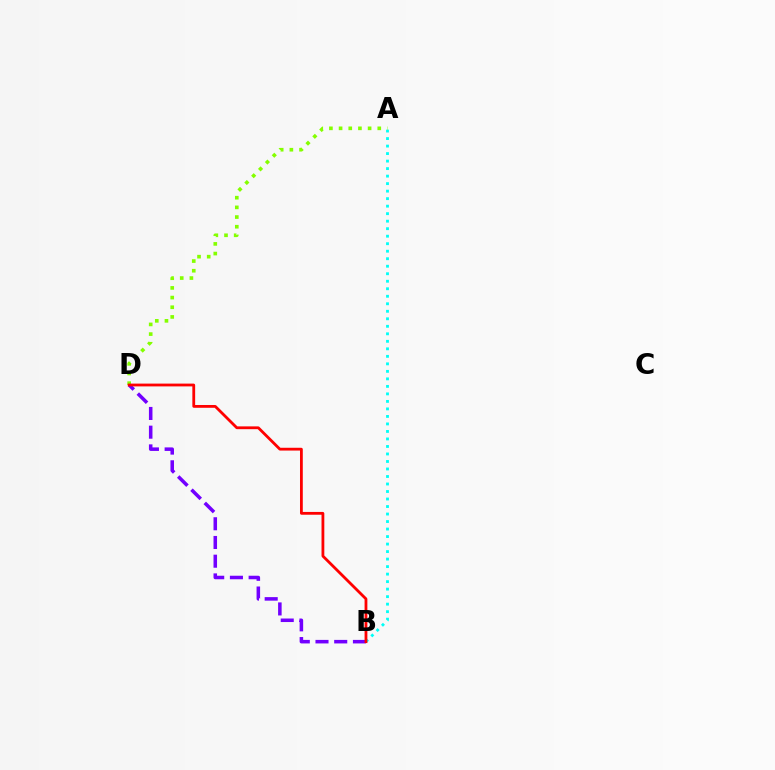{('A', 'B'): [{'color': '#00fff6', 'line_style': 'dotted', 'thickness': 2.04}], ('A', 'D'): [{'color': '#84ff00', 'line_style': 'dotted', 'thickness': 2.63}], ('B', 'D'): [{'color': '#7200ff', 'line_style': 'dashed', 'thickness': 2.54}, {'color': '#ff0000', 'line_style': 'solid', 'thickness': 2.01}]}